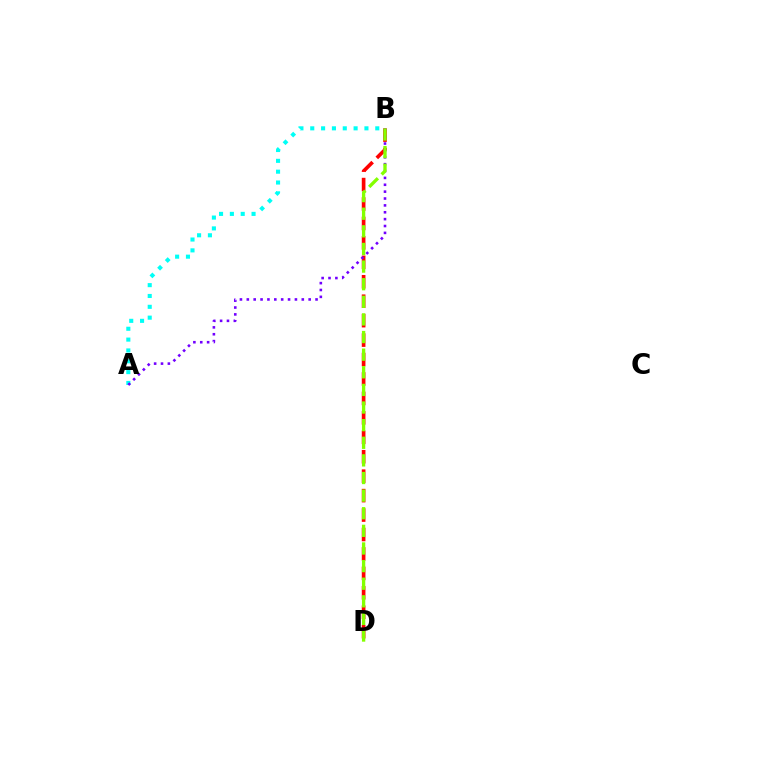{('B', 'D'): [{'color': '#ff0000', 'line_style': 'dashed', 'thickness': 2.64}, {'color': '#84ff00', 'line_style': 'dashed', 'thickness': 2.39}], ('A', 'B'): [{'color': '#00fff6', 'line_style': 'dotted', 'thickness': 2.94}, {'color': '#7200ff', 'line_style': 'dotted', 'thickness': 1.87}]}